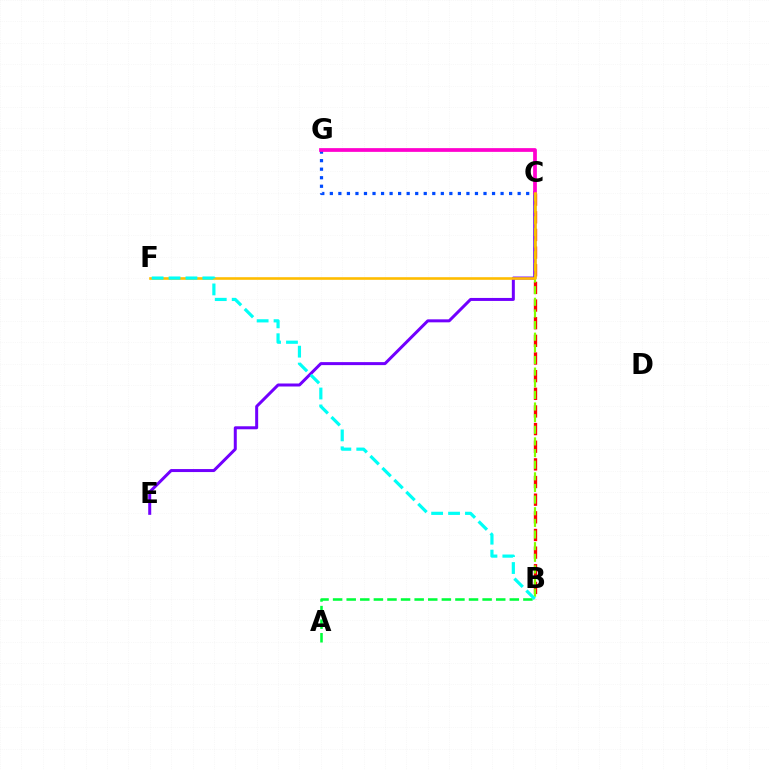{('C', 'G'): [{'color': '#004bff', 'line_style': 'dotted', 'thickness': 2.32}, {'color': '#ff00cf', 'line_style': 'solid', 'thickness': 2.69}], ('B', 'C'): [{'color': '#ff0000', 'line_style': 'dashed', 'thickness': 2.4}, {'color': '#84ff00', 'line_style': 'dashed', 'thickness': 1.58}], ('C', 'E'): [{'color': '#7200ff', 'line_style': 'solid', 'thickness': 2.16}], ('A', 'B'): [{'color': '#00ff39', 'line_style': 'dashed', 'thickness': 1.85}], ('C', 'F'): [{'color': '#ffbd00', 'line_style': 'solid', 'thickness': 1.88}], ('B', 'F'): [{'color': '#00fff6', 'line_style': 'dashed', 'thickness': 2.3}]}